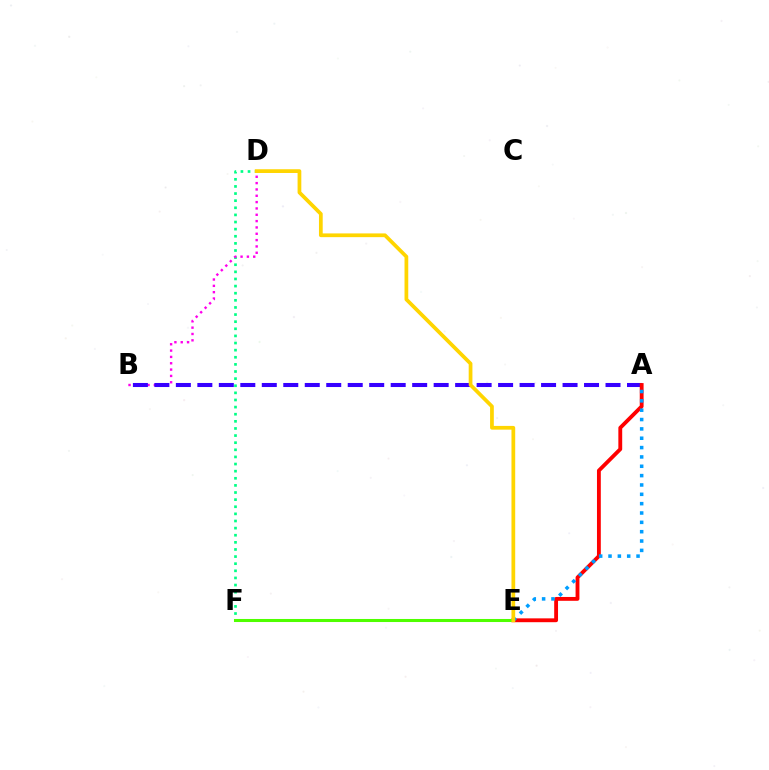{('D', 'F'): [{'color': '#00ff86', 'line_style': 'dotted', 'thickness': 1.93}], ('B', 'D'): [{'color': '#ff00ed', 'line_style': 'dotted', 'thickness': 1.72}], ('A', 'B'): [{'color': '#3700ff', 'line_style': 'dashed', 'thickness': 2.92}], ('A', 'E'): [{'color': '#ff0000', 'line_style': 'solid', 'thickness': 2.77}, {'color': '#009eff', 'line_style': 'dotted', 'thickness': 2.54}], ('E', 'F'): [{'color': '#4fff00', 'line_style': 'solid', 'thickness': 2.19}], ('D', 'E'): [{'color': '#ffd500', 'line_style': 'solid', 'thickness': 2.69}]}